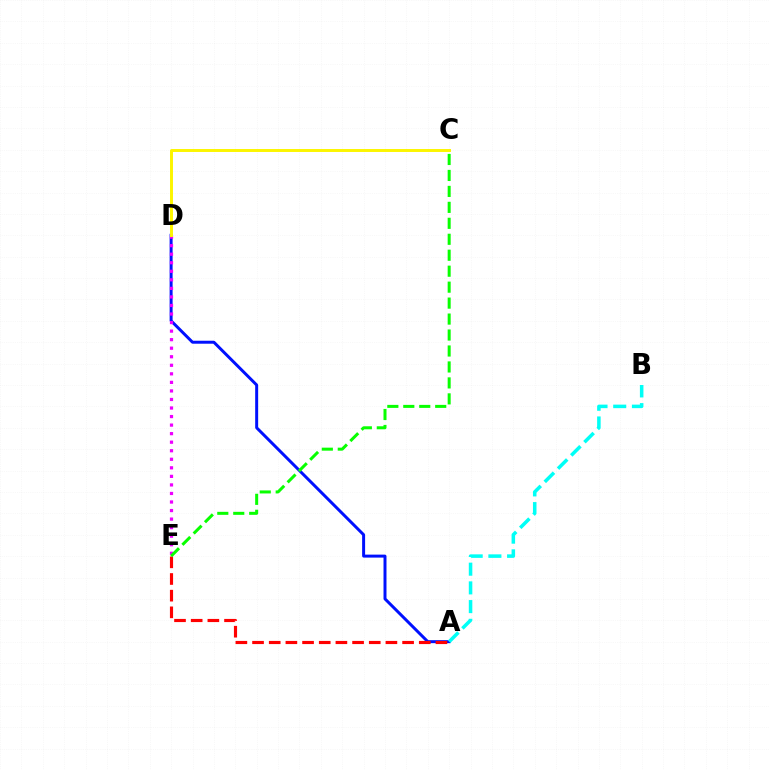{('A', 'D'): [{'color': '#0010ff', 'line_style': 'solid', 'thickness': 2.14}], ('D', 'E'): [{'color': '#ee00ff', 'line_style': 'dotted', 'thickness': 2.32}], ('A', 'E'): [{'color': '#ff0000', 'line_style': 'dashed', 'thickness': 2.26}], ('A', 'B'): [{'color': '#00fff6', 'line_style': 'dashed', 'thickness': 2.54}], ('C', 'E'): [{'color': '#08ff00', 'line_style': 'dashed', 'thickness': 2.17}], ('C', 'D'): [{'color': '#fcf500', 'line_style': 'solid', 'thickness': 2.13}]}